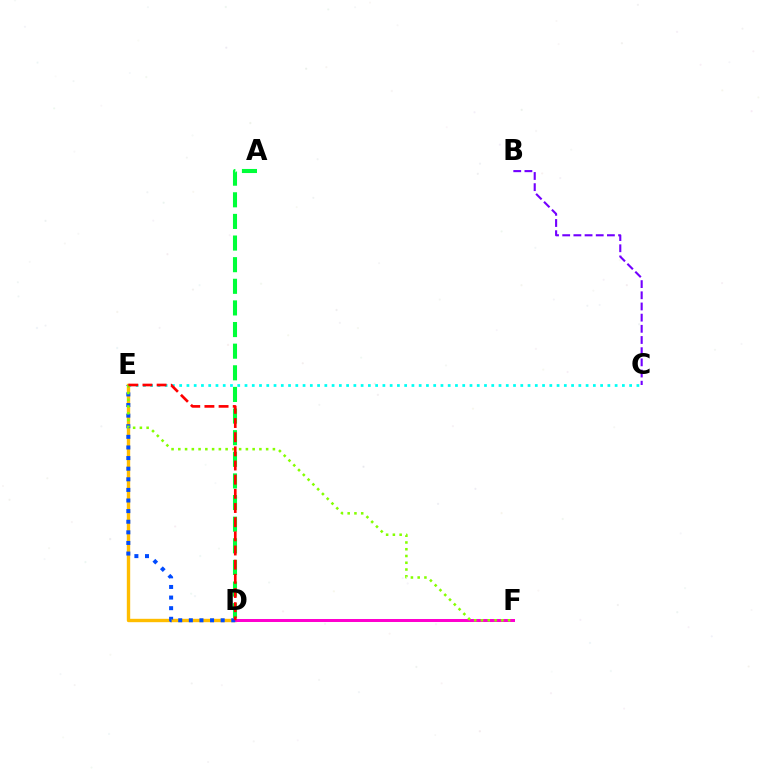{('D', 'E'): [{'color': '#ffbd00', 'line_style': 'solid', 'thickness': 2.43}, {'color': '#004bff', 'line_style': 'dotted', 'thickness': 2.88}, {'color': '#ff0000', 'line_style': 'dashed', 'thickness': 1.92}], ('A', 'D'): [{'color': '#00ff39', 'line_style': 'dashed', 'thickness': 2.94}], ('D', 'F'): [{'color': '#ff00cf', 'line_style': 'solid', 'thickness': 2.15}], ('B', 'C'): [{'color': '#7200ff', 'line_style': 'dashed', 'thickness': 1.52}], ('C', 'E'): [{'color': '#00fff6', 'line_style': 'dotted', 'thickness': 1.97}], ('E', 'F'): [{'color': '#84ff00', 'line_style': 'dotted', 'thickness': 1.84}]}